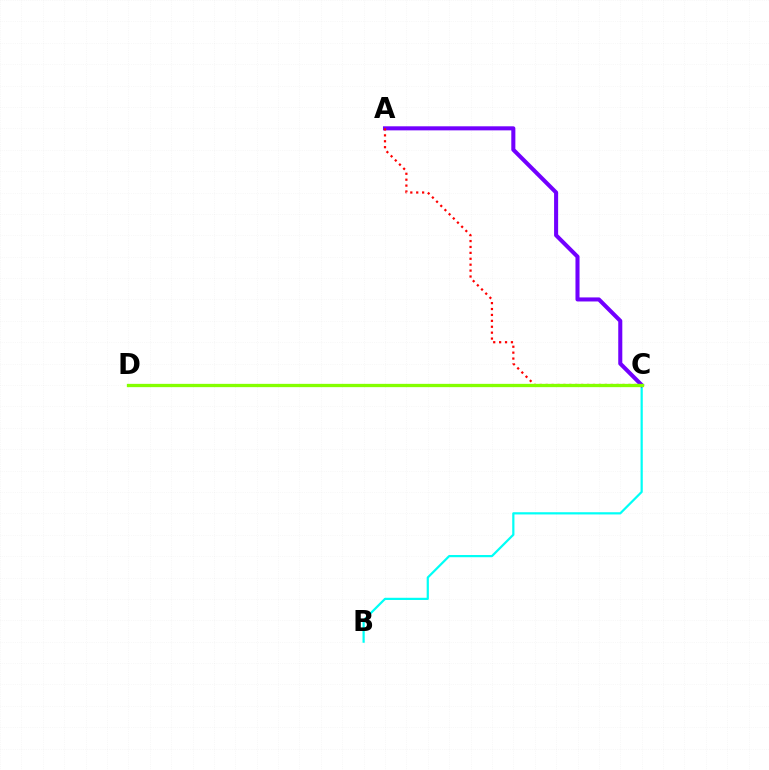{('B', 'C'): [{'color': '#00fff6', 'line_style': 'solid', 'thickness': 1.59}], ('A', 'C'): [{'color': '#7200ff', 'line_style': 'solid', 'thickness': 2.92}, {'color': '#ff0000', 'line_style': 'dotted', 'thickness': 1.61}], ('C', 'D'): [{'color': '#84ff00', 'line_style': 'solid', 'thickness': 2.38}]}